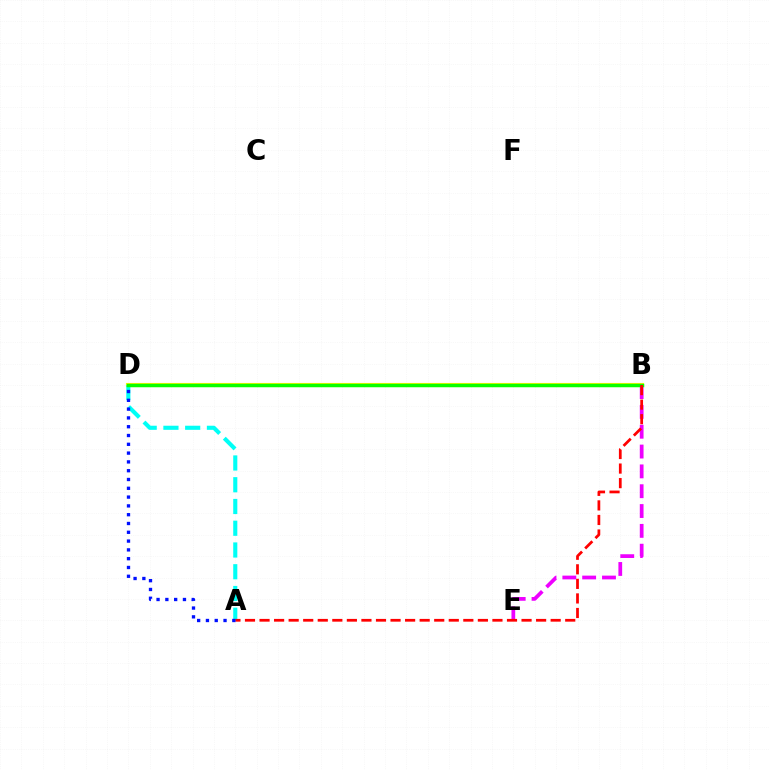{('B', 'D'): [{'color': '#fcf500', 'line_style': 'solid', 'thickness': 2.95}, {'color': '#08ff00', 'line_style': 'solid', 'thickness': 2.49}], ('B', 'E'): [{'color': '#ee00ff', 'line_style': 'dashed', 'thickness': 2.69}], ('A', 'D'): [{'color': '#00fff6', 'line_style': 'dashed', 'thickness': 2.96}, {'color': '#0010ff', 'line_style': 'dotted', 'thickness': 2.39}], ('A', 'B'): [{'color': '#ff0000', 'line_style': 'dashed', 'thickness': 1.98}]}